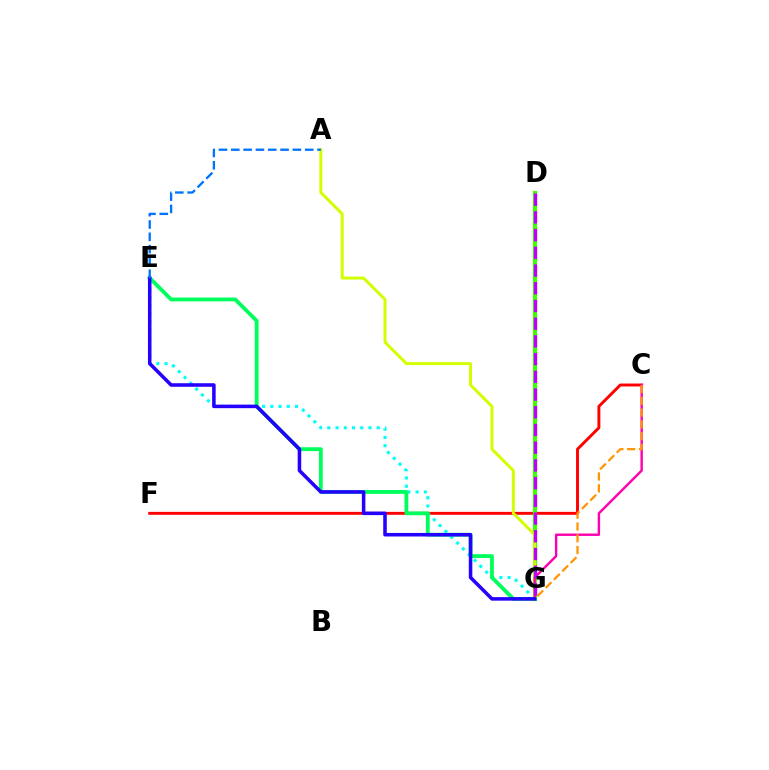{('C', 'F'): [{'color': '#ff0000', 'line_style': 'solid', 'thickness': 2.1}], ('E', 'G'): [{'color': '#00fff6', 'line_style': 'dotted', 'thickness': 2.24}, {'color': '#00ff5c', 'line_style': 'solid', 'thickness': 2.75}, {'color': '#2500ff', 'line_style': 'solid', 'thickness': 2.55}], ('D', 'G'): [{'color': '#3dff00', 'line_style': 'solid', 'thickness': 2.99}, {'color': '#b900ff', 'line_style': 'dashed', 'thickness': 2.41}], ('A', 'G'): [{'color': '#d1ff00', 'line_style': 'solid', 'thickness': 2.14}], ('C', 'G'): [{'color': '#ff00ac', 'line_style': 'solid', 'thickness': 1.73}, {'color': '#ff9400', 'line_style': 'dashed', 'thickness': 1.6}], ('A', 'E'): [{'color': '#0074ff', 'line_style': 'dashed', 'thickness': 1.67}]}